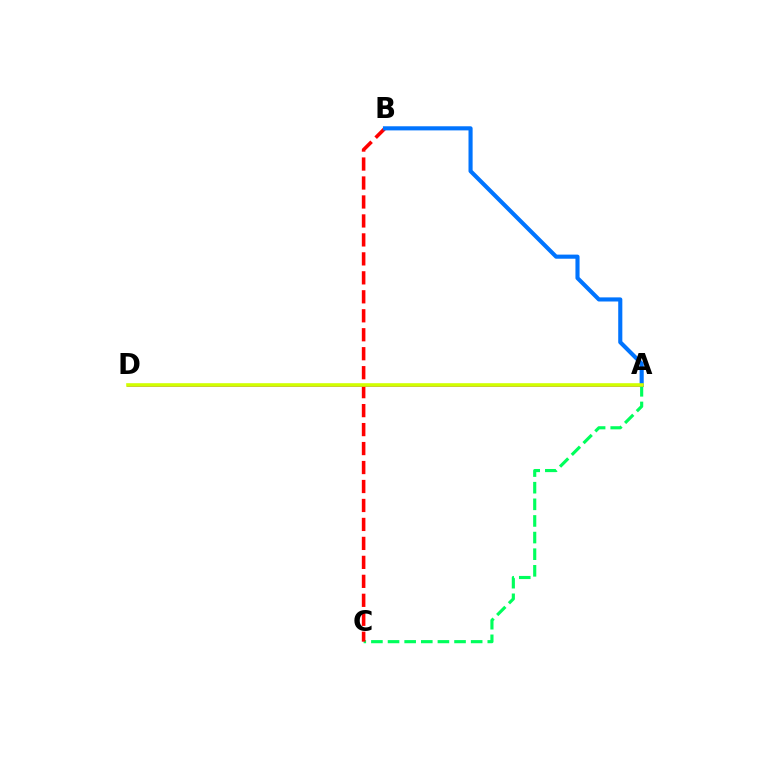{('A', 'C'): [{'color': '#00ff5c', 'line_style': 'dashed', 'thickness': 2.26}], ('A', 'D'): [{'color': '#b900ff', 'line_style': 'solid', 'thickness': 2.05}, {'color': '#d1ff00', 'line_style': 'solid', 'thickness': 2.6}], ('B', 'C'): [{'color': '#ff0000', 'line_style': 'dashed', 'thickness': 2.58}], ('A', 'B'): [{'color': '#0074ff', 'line_style': 'solid', 'thickness': 2.96}]}